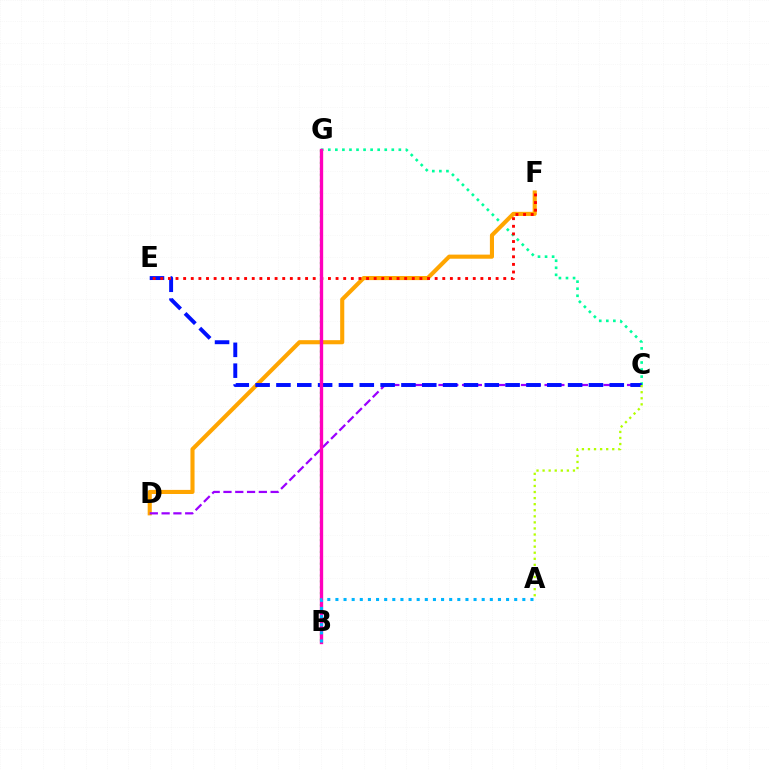{('C', 'G'): [{'color': '#00ff9d', 'line_style': 'dotted', 'thickness': 1.92}], ('D', 'F'): [{'color': '#ffa500', 'line_style': 'solid', 'thickness': 2.95}], ('B', 'G'): [{'color': '#08ff00', 'line_style': 'dotted', 'thickness': 1.6}, {'color': '#ff00bd', 'line_style': 'solid', 'thickness': 2.4}], ('C', 'D'): [{'color': '#9b00ff', 'line_style': 'dashed', 'thickness': 1.6}], ('C', 'E'): [{'color': '#0010ff', 'line_style': 'dashed', 'thickness': 2.83}], ('E', 'F'): [{'color': '#ff0000', 'line_style': 'dotted', 'thickness': 2.07}], ('A', 'B'): [{'color': '#00b5ff', 'line_style': 'dotted', 'thickness': 2.21}], ('A', 'C'): [{'color': '#b3ff00', 'line_style': 'dotted', 'thickness': 1.65}]}